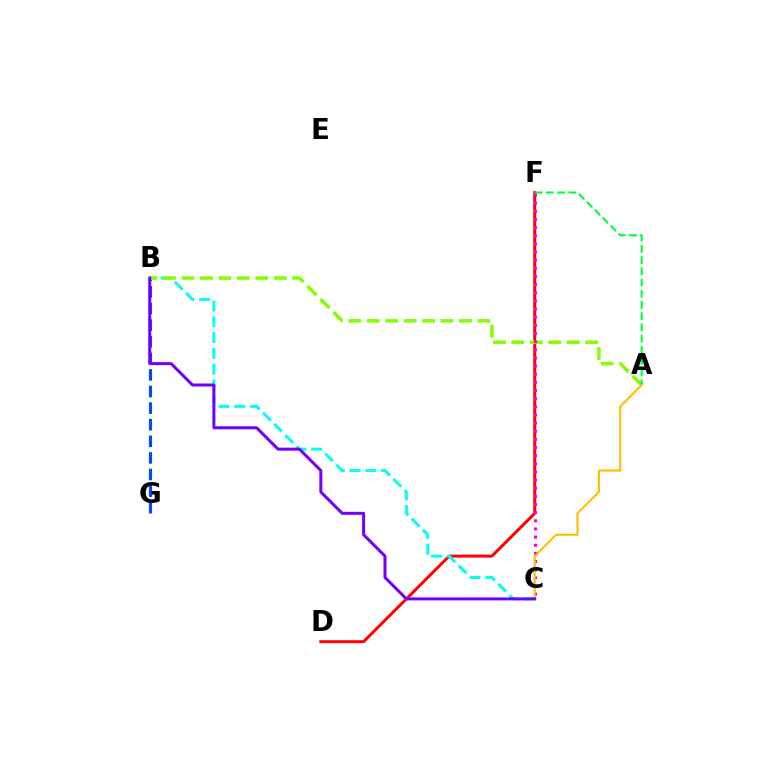{('D', 'F'): [{'color': '#ff0000', 'line_style': 'solid', 'thickness': 2.14}], ('B', 'C'): [{'color': '#00fff6', 'line_style': 'dashed', 'thickness': 2.14}, {'color': '#7200ff', 'line_style': 'solid', 'thickness': 2.17}], ('B', 'G'): [{'color': '#004bff', 'line_style': 'dashed', 'thickness': 2.26}], ('A', 'B'): [{'color': '#84ff00', 'line_style': 'dashed', 'thickness': 2.51}], ('C', 'F'): [{'color': '#ff00cf', 'line_style': 'dotted', 'thickness': 2.21}], ('A', 'F'): [{'color': '#00ff39', 'line_style': 'dashed', 'thickness': 1.52}], ('A', 'C'): [{'color': '#ffbd00', 'line_style': 'solid', 'thickness': 1.52}]}